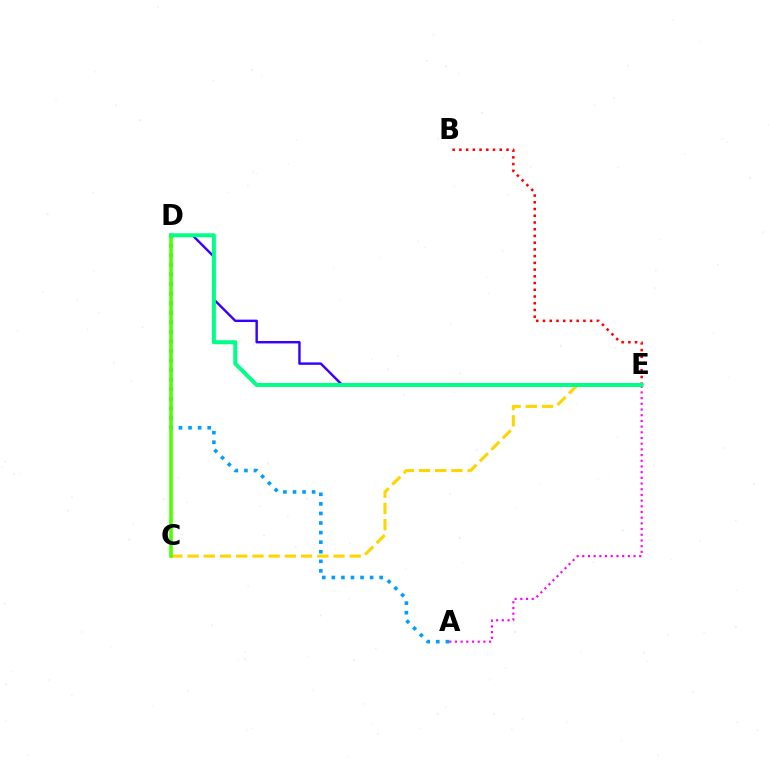{('C', 'E'): [{'color': '#ffd500', 'line_style': 'dashed', 'thickness': 2.2}], ('D', 'E'): [{'color': '#3700ff', 'line_style': 'solid', 'thickness': 1.74}, {'color': '#00ff86', 'line_style': 'solid', 'thickness': 2.86}], ('A', 'D'): [{'color': '#009eff', 'line_style': 'dotted', 'thickness': 2.6}], ('A', 'E'): [{'color': '#ff00ed', 'line_style': 'dotted', 'thickness': 1.55}], ('C', 'D'): [{'color': '#4fff00', 'line_style': 'solid', 'thickness': 2.58}], ('B', 'E'): [{'color': '#ff0000', 'line_style': 'dotted', 'thickness': 1.83}]}